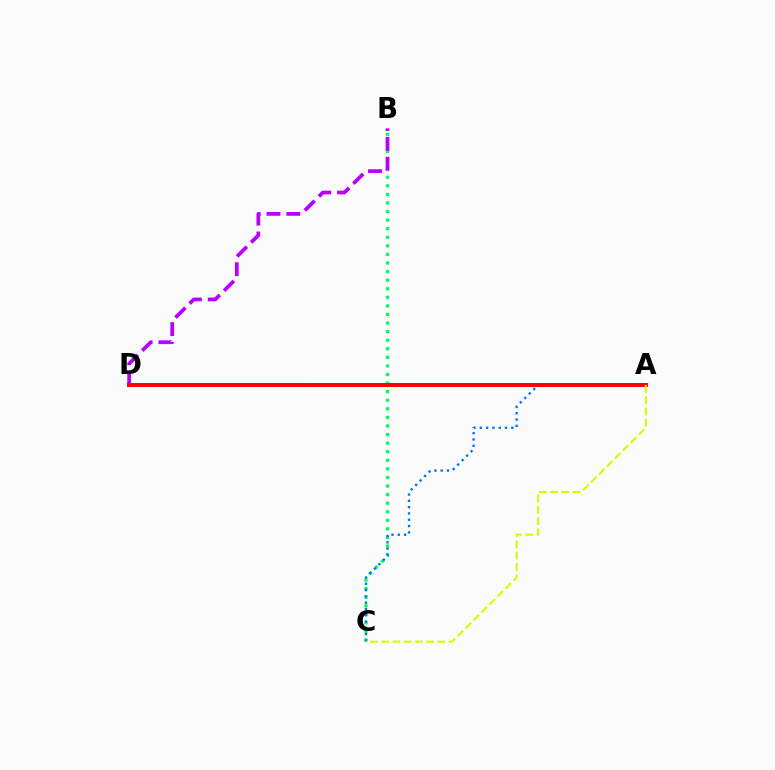{('B', 'C'): [{'color': '#00ff5c', 'line_style': 'dotted', 'thickness': 2.33}], ('A', 'C'): [{'color': '#0074ff', 'line_style': 'dotted', 'thickness': 1.71}, {'color': '#d1ff00', 'line_style': 'dashed', 'thickness': 1.53}], ('B', 'D'): [{'color': '#b900ff', 'line_style': 'dashed', 'thickness': 2.7}], ('A', 'D'): [{'color': '#ff0000', 'line_style': 'solid', 'thickness': 2.87}]}